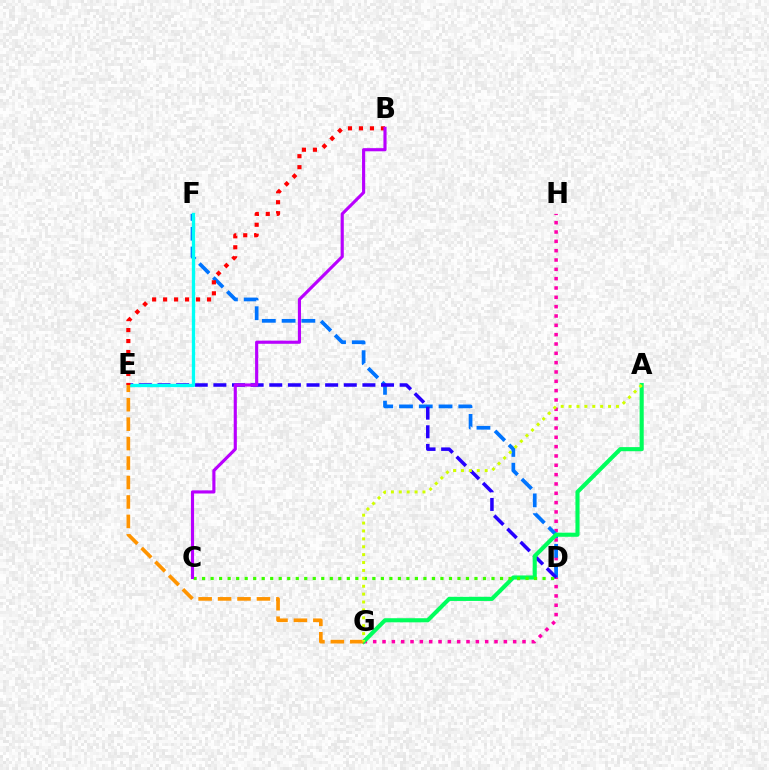{('G', 'H'): [{'color': '#ff00ac', 'line_style': 'dotted', 'thickness': 2.54}], ('D', 'F'): [{'color': '#0074ff', 'line_style': 'dashed', 'thickness': 2.69}], ('D', 'E'): [{'color': '#2500ff', 'line_style': 'dashed', 'thickness': 2.53}], ('A', 'G'): [{'color': '#00ff5c', 'line_style': 'solid', 'thickness': 2.96}, {'color': '#d1ff00', 'line_style': 'dotted', 'thickness': 2.14}], ('C', 'D'): [{'color': '#3dff00', 'line_style': 'dotted', 'thickness': 2.31}], ('E', 'F'): [{'color': '#00fff6', 'line_style': 'solid', 'thickness': 2.4}], ('B', 'E'): [{'color': '#ff0000', 'line_style': 'dotted', 'thickness': 2.98}], ('B', 'C'): [{'color': '#b900ff', 'line_style': 'solid', 'thickness': 2.26}], ('E', 'G'): [{'color': '#ff9400', 'line_style': 'dashed', 'thickness': 2.64}]}